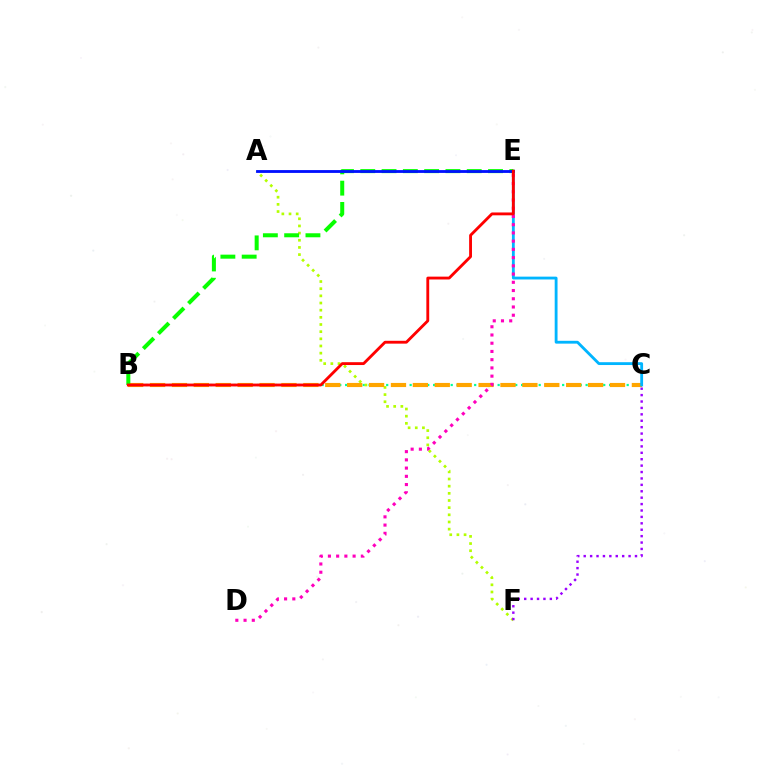{('B', 'C'): [{'color': '#00ff9d', 'line_style': 'dotted', 'thickness': 1.59}, {'color': '#ffa500', 'line_style': 'dashed', 'thickness': 2.98}], ('A', 'F'): [{'color': '#b3ff00', 'line_style': 'dotted', 'thickness': 1.95}], ('C', 'F'): [{'color': '#9b00ff', 'line_style': 'dotted', 'thickness': 1.74}], ('C', 'E'): [{'color': '#00b5ff', 'line_style': 'solid', 'thickness': 2.04}], ('D', 'E'): [{'color': '#ff00bd', 'line_style': 'dotted', 'thickness': 2.24}], ('B', 'E'): [{'color': '#08ff00', 'line_style': 'dashed', 'thickness': 2.89}, {'color': '#ff0000', 'line_style': 'solid', 'thickness': 2.05}], ('A', 'E'): [{'color': '#0010ff', 'line_style': 'solid', 'thickness': 2.04}]}